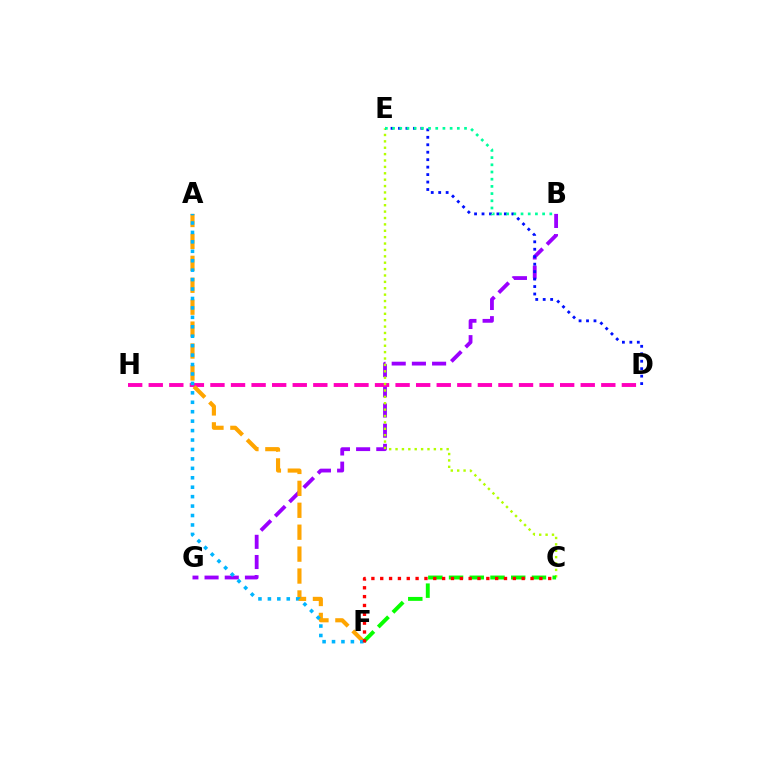{('B', 'G'): [{'color': '#9b00ff', 'line_style': 'dashed', 'thickness': 2.74}], ('D', 'H'): [{'color': '#ff00bd', 'line_style': 'dashed', 'thickness': 2.79}], ('A', 'F'): [{'color': '#ffa500', 'line_style': 'dashed', 'thickness': 2.98}, {'color': '#00b5ff', 'line_style': 'dotted', 'thickness': 2.56}], ('C', 'E'): [{'color': '#b3ff00', 'line_style': 'dotted', 'thickness': 1.74}], ('C', 'F'): [{'color': '#08ff00', 'line_style': 'dashed', 'thickness': 2.82}, {'color': '#ff0000', 'line_style': 'dotted', 'thickness': 2.4}], ('D', 'E'): [{'color': '#0010ff', 'line_style': 'dotted', 'thickness': 2.03}], ('B', 'E'): [{'color': '#00ff9d', 'line_style': 'dotted', 'thickness': 1.96}]}